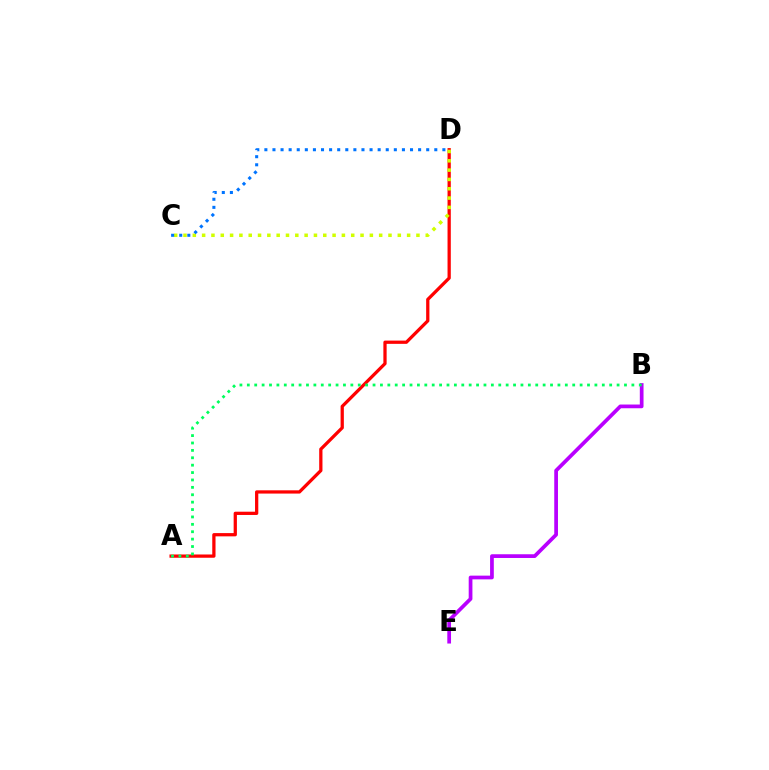{('A', 'D'): [{'color': '#ff0000', 'line_style': 'solid', 'thickness': 2.35}], ('B', 'E'): [{'color': '#b900ff', 'line_style': 'solid', 'thickness': 2.68}], ('A', 'B'): [{'color': '#00ff5c', 'line_style': 'dotted', 'thickness': 2.01}], ('C', 'D'): [{'color': '#d1ff00', 'line_style': 'dotted', 'thickness': 2.53}, {'color': '#0074ff', 'line_style': 'dotted', 'thickness': 2.2}]}